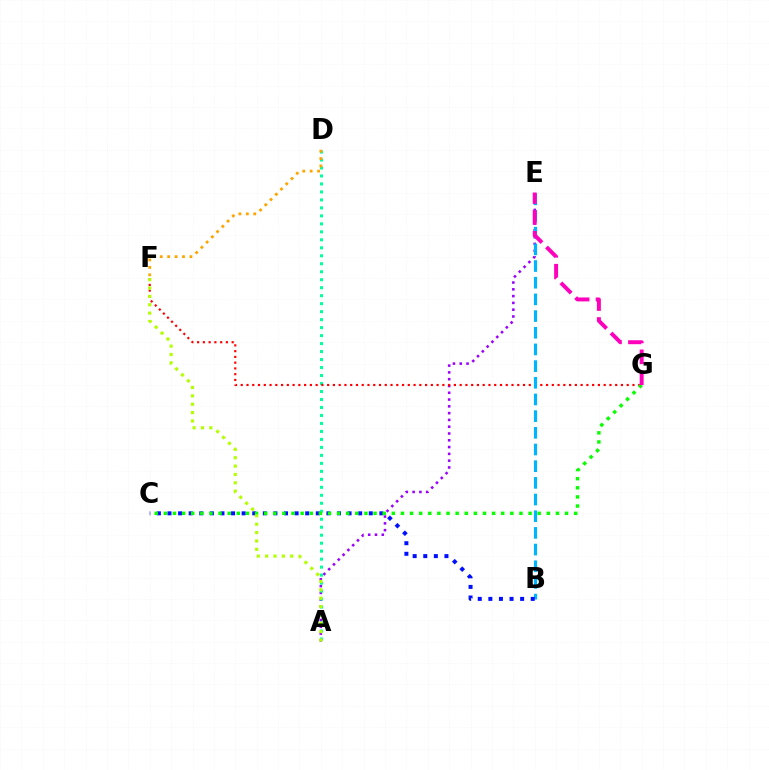{('A', 'E'): [{'color': '#9b00ff', 'line_style': 'dotted', 'thickness': 1.84}], ('A', 'D'): [{'color': '#00ff9d', 'line_style': 'dotted', 'thickness': 2.17}], ('F', 'G'): [{'color': '#ff0000', 'line_style': 'dotted', 'thickness': 1.57}], ('B', 'E'): [{'color': '#00b5ff', 'line_style': 'dashed', 'thickness': 2.27}], ('B', 'C'): [{'color': '#0010ff', 'line_style': 'dotted', 'thickness': 2.88}], ('C', 'G'): [{'color': '#08ff00', 'line_style': 'dotted', 'thickness': 2.48}], ('A', 'F'): [{'color': '#b3ff00', 'line_style': 'dotted', 'thickness': 2.27}], ('D', 'F'): [{'color': '#ffa500', 'line_style': 'dotted', 'thickness': 2.01}], ('E', 'G'): [{'color': '#ff00bd', 'line_style': 'dashed', 'thickness': 2.84}]}